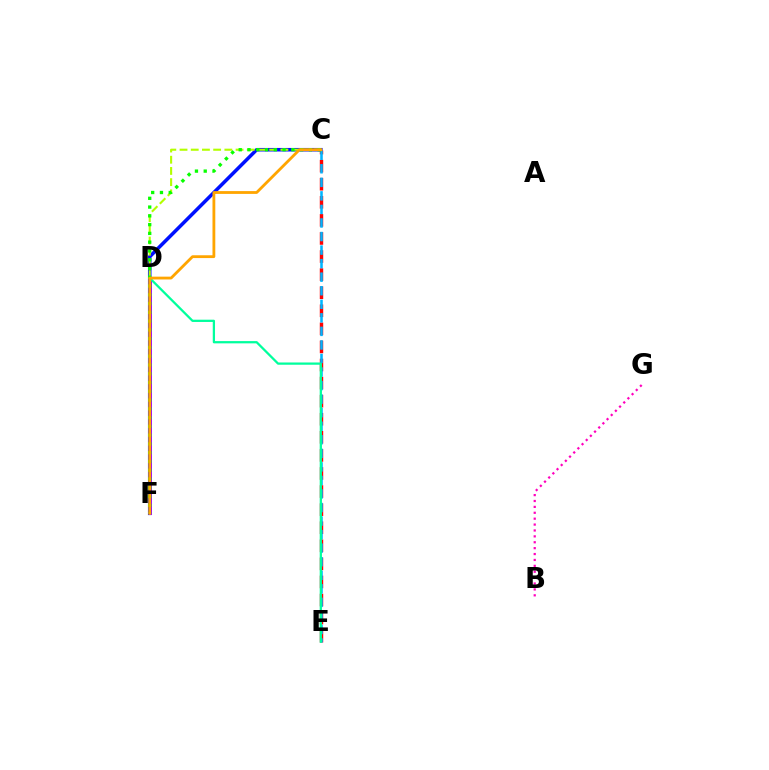{('C', 'F'): [{'color': '#0010ff', 'line_style': 'solid', 'thickness': 2.54}, {'color': '#08ff00', 'line_style': 'dotted', 'thickness': 2.38}, {'color': '#ffa500', 'line_style': 'solid', 'thickness': 2.02}], ('D', 'F'): [{'color': '#9b00ff', 'line_style': 'solid', 'thickness': 2.11}], ('C', 'E'): [{'color': '#ff0000', 'line_style': 'dashed', 'thickness': 2.46}, {'color': '#00b5ff', 'line_style': 'dashed', 'thickness': 1.84}], ('B', 'G'): [{'color': '#ff00bd', 'line_style': 'dotted', 'thickness': 1.6}], ('C', 'D'): [{'color': '#b3ff00', 'line_style': 'dashed', 'thickness': 1.52}], ('D', 'E'): [{'color': '#00ff9d', 'line_style': 'solid', 'thickness': 1.63}]}